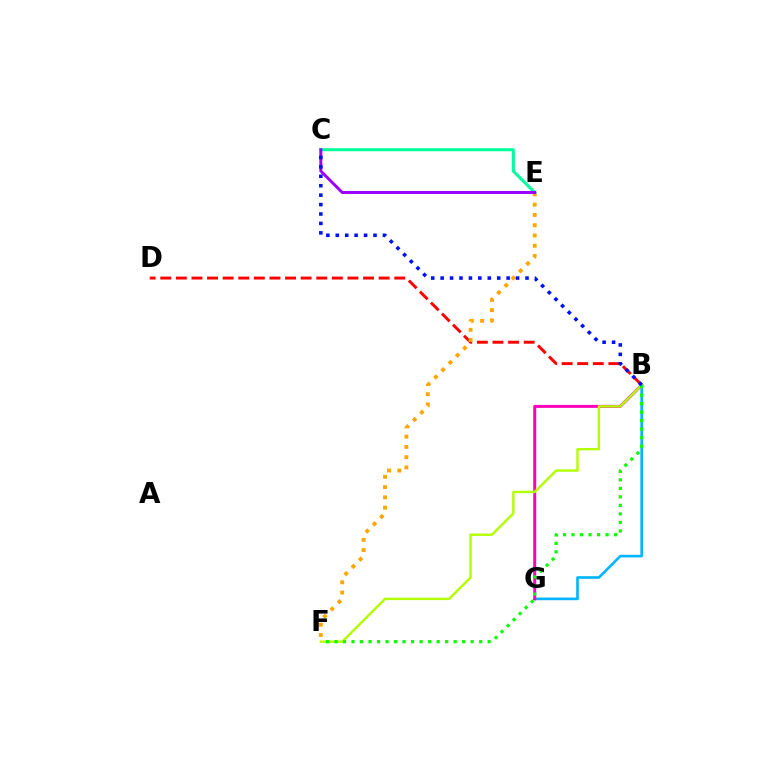{('B', 'G'): [{'color': '#00b5ff', 'line_style': 'solid', 'thickness': 1.89}, {'color': '#ff00bd', 'line_style': 'solid', 'thickness': 2.15}], ('B', 'D'): [{'color': '#ff0000', 'line_style': 'dashed', 'thickness': 2.12}], ('E', 'F'): [{'color': '#ffa500', 'line_style': 'dotted', 'thickness': 2.79}], ('B', 'F'): [{'color': '#b3ff00', 'line_style': 'solid', 'thickness': 1.73}, {'color': '#08ff00', 'line_style': 'dotted', 'thickness': 2.31}], ('C', 'E'): [{'color': '#00ff9d', 'line_style': 'solid', 'thickness': 2.21}, {'color': '#9b00ff', 'line_style': 'solid', 'thickness': 2.13}], ('B', 'C'): [{'color': '#0010ff', 'line_style': 'dotted', 'thickness': 2.56}]}